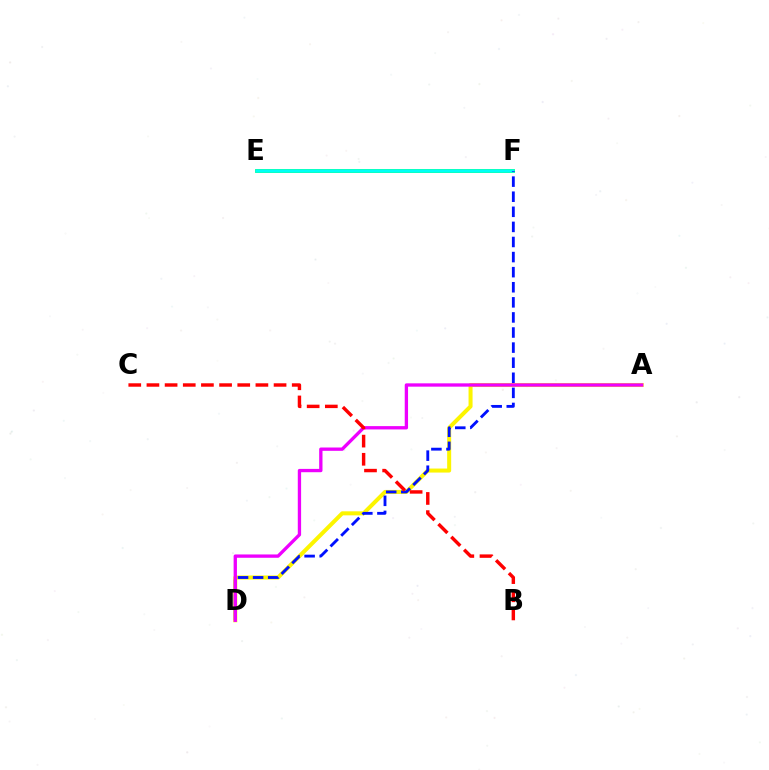{('A', 'D'): [{'color': '#fcf500', 'line_style': 'solid', 'thickness': 2.89}, {'color': '#ee00ff', 'line_style': 'solid', 'thickness': 2.39}], ('E', 'F'): [{'color': '#08ff00', 'line_style': 'solid', 'thickness': 2.64}, {'color': '#00fff6', 'line_style': 'solid', 'thickness': 2.54}], ('D', 'F'): [{'color': '#0010ff', 'line_style': 'dashed', 'thickness': 2.05}], ('B', 'C'): [{'color': '#ff0000', 'line_style': 'dashed', 'thickness': 2.47}]}